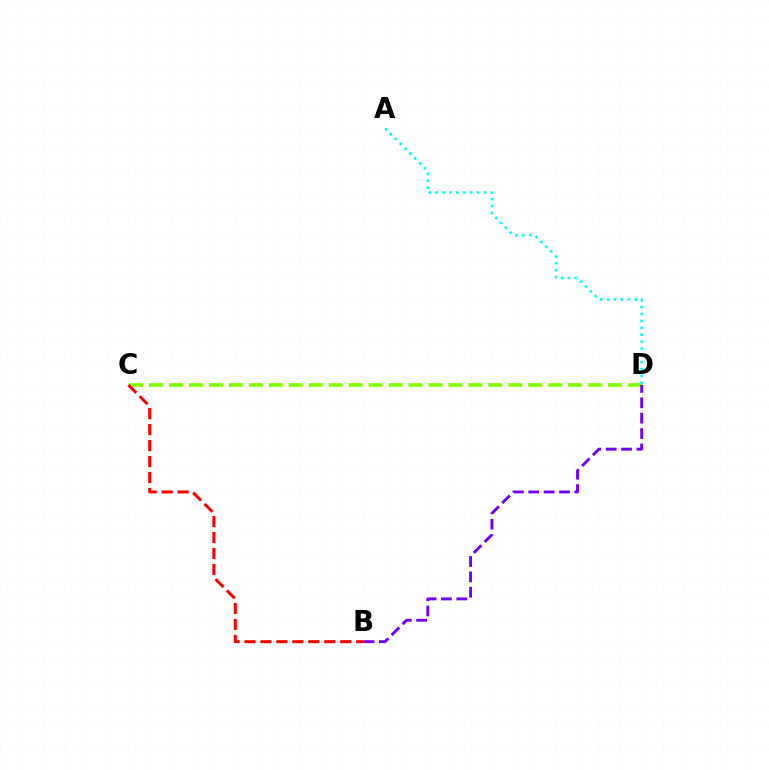{('C', 'D'): [{'color': '#84ff00', 'line_style': 'dashed', 'thickness': 2.71}], ('A', 'D'): [{'color': '#00fff6', 'line_style': 'dotted', 'thickness': 1.87}], ('B', 'C'): [{'color': '#ff0000', 'line_style': 'dashed', 'thickness': 2.17}], ('B', 'D'): [{'color': '#7200ff', 'line_style': 'dashed', 'thickness': 2.09}]}